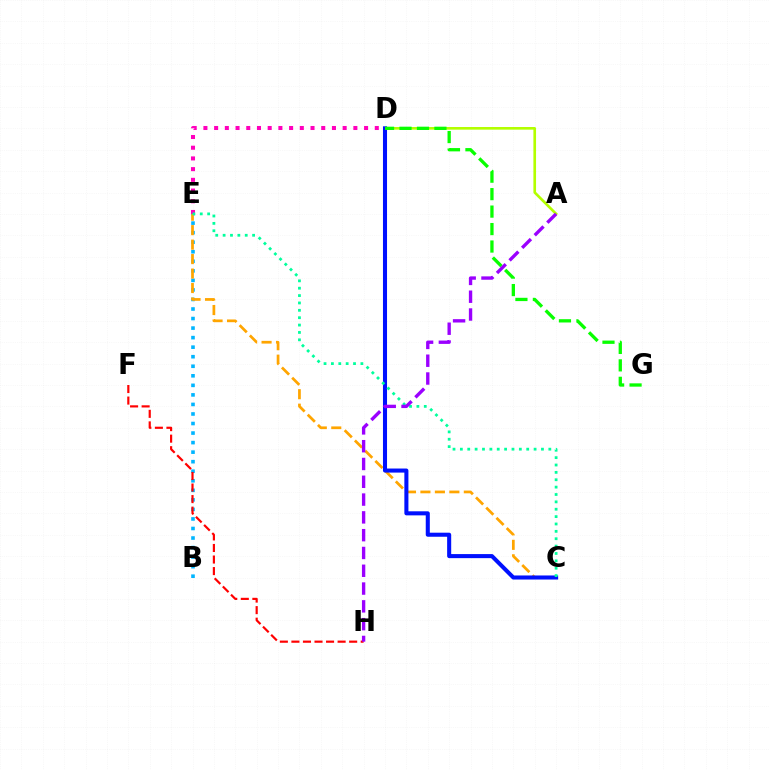{('B', 'E'): [{'color': '#00b5ff', 'line_style': 'dotted', 'thickness': 2.59}], ('C', 'E'): [{'color': '#ffa500', 'line_style': 'dashed', 'thickness': 1.97}, {'color': '#00ff9d', 'line_style': 'dotted', 'thickness': 2.0}], ('A', 'D'): [{'color': '#b3ff00', 'line_style': 'solid', 'thickness': 1.91}], ('F', 'H'): [{'color': '#ff0000', 'line_style': 'dashed', 'thickness': 1.57}], ('D', 'E'): [{'color': '#ff00bd', 'line_style': 'dotted', 'thickness': 2.91}], ('C', 'D'): [{'color': '#0010ff', 'line_style': 'solid', 'thickness': 2.92}], ('D', 'G'): [{'color': '#08ff00', 'line_style': 'dashed', 'thickness': 2.37}], ('A', 'H'): [{'color': '#9b00ff', 'line_style': 'dashed', 'thickness': 2.42}]}